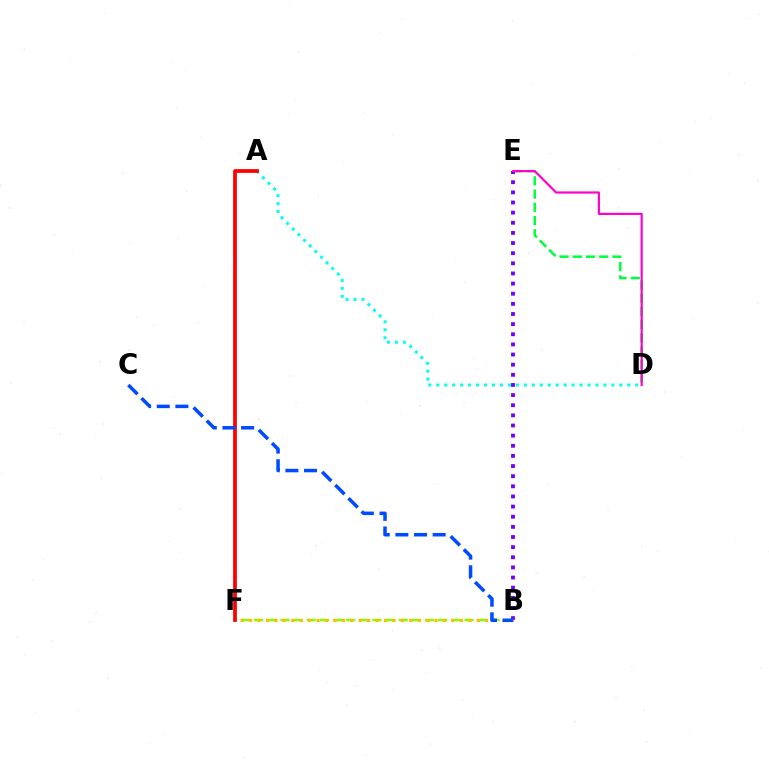{('A', 'D'): [{'color': '#00fff6', 'line_style': 'dotted', 'thickness': 2.16}], ('B', 'F'): [{'color': '#84ff00', 'line_style': 'dashed', 'thickness': 1.79}, {'color': '#ffbd00', 'line_style': 'dotted', 'thickness': 2.29}], ('D', 'E'): [{'color': '#00ff39', 'line_style': 'dashed', 'thickness': 1.8}, {'color': '#ff00cf', 'line_style': 'solid', 'thickness': 1.57}], ('B', 'E'): [{'color': '#7200ff', 'line_style': 'dotted', 'thickness': 2.75}], ('A', 'F'): [{'color': '#ff0000', 'line_style': 'solid', 'thickness': 2.69}], ('B', 'C'): [{'color': '#004bff', 'line_style': 'dashed', 'thickness': 2.53}]}